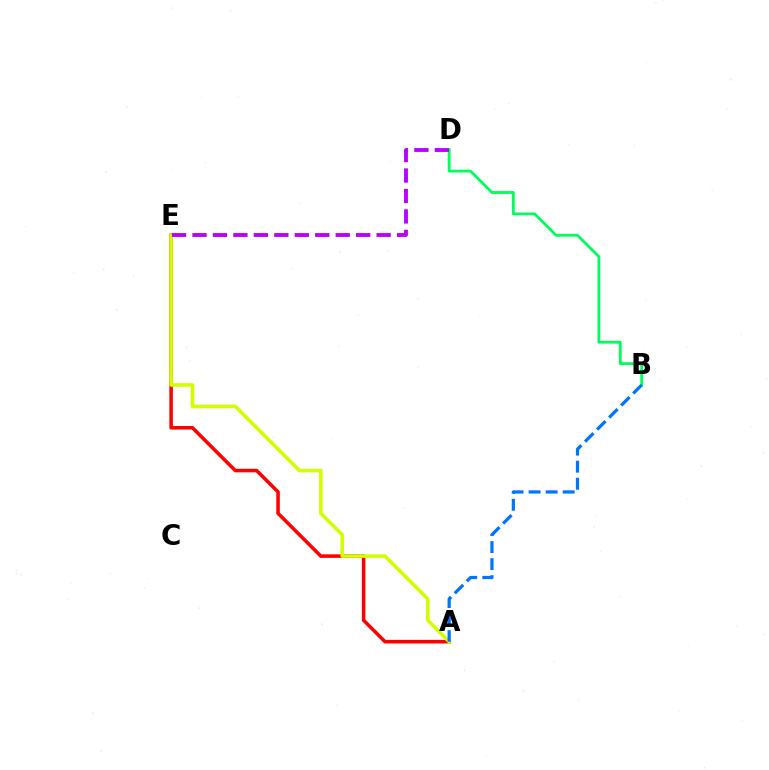{('A', 'E'): [{'color': '#ff0000', 'line_style': 'solid', 'thickness': 2.55}, {'color': '#d1ff00', 'line_style': 'solid', 'thickness': 2.57}], ('B', 'D'): [{'color': '#00ff5c', 'line_style': 'solid', 'thickness': 2.03}], ('A', 'B'): [{'color': '#0074ff', 'line_style': 'dashed', 'thickness': 2.32}], ('D', 'E'): [{'color': '#b900ff', 'line_style': 'dashed', 'thickness': 2.78}]}